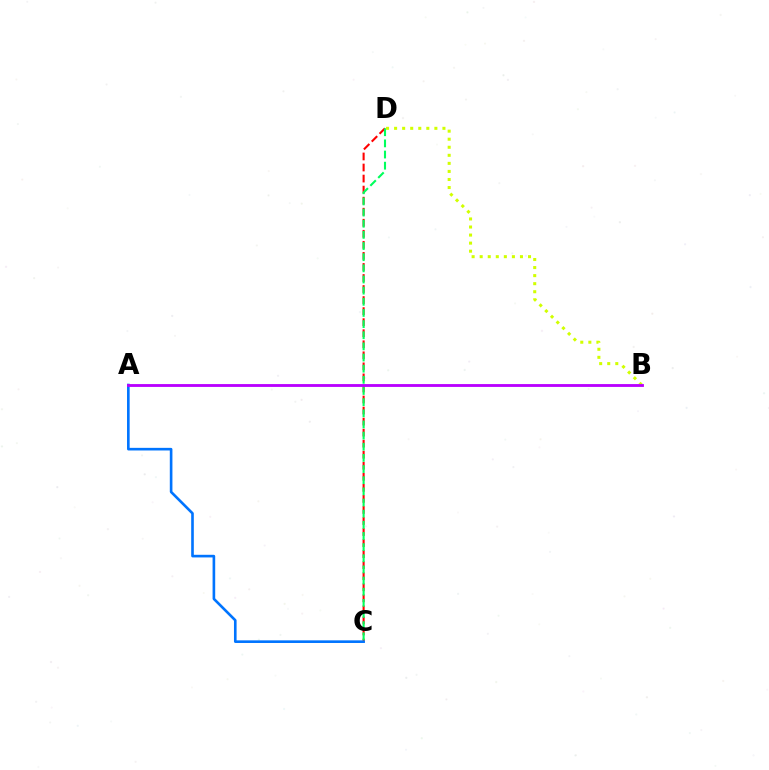{('B', 'D'): [{'color': '#d1ff00', 'line_style': 'dotted', 'thickness': 2.19}], ('C', 'D'): [{'color': '#ff0000', 'line_style': 'dashed', 'thickness': 1.5}, {'color': '#00ff5c', 'line_style': 'dashed', 'thickness': 1.51}], ('A', 'C'): [{'color': '#0074ff', 'line_style': 'solid', 'thickness': 1.89}], ('A', 'B'): [{'color': '#b900ff', 'line_style': 'solid', 'thickness': 2.05}]}